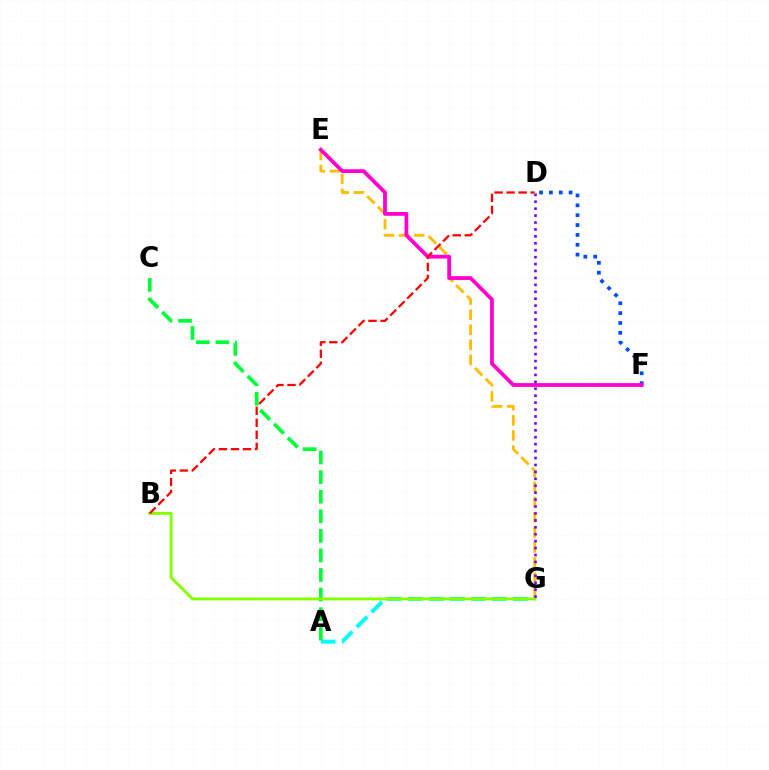{('A', 'G'): [{'color': '#00fff6', 'line_style': 'dashed', 'thickness': 2.85}], ('D', 'F'): [{'color': '#004bff', 'line_style': 'dotted', 'thickness': 2.68}], ('E', 'G'): [{'color': '#ffbd00', 'line_style': 'dashed', 'thickness': 2.05}], ('A', 'C'): [{'color': '#00ff39', 'line_style': 'dashed', 'thickness': 2.66}], ('E', 'F'): [{'color': '#ff00cf', 'line_style': 'solid', 'thickness': 2.72}], ('B', 'G'): [{'color': '#84ff00', 'line_style': 'solid', 'thickness': 2.07}], ('B', 'D'): [{'color': '#ff0000', 'line_style': 'dashed', 'thickness': 1.63}], ('D', 'G'): [{'color': '#7200ff', 'line_style': 'dotted', 'thickness': 1.88}]}